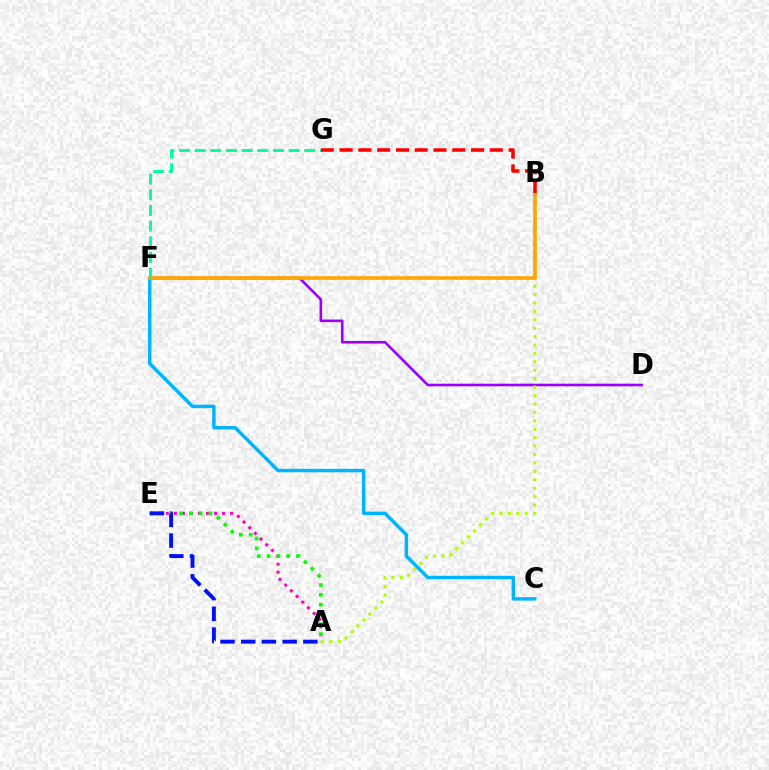{('C', 'F'): [{'color': '#00b5ff', 'line_style': 'solid', 'thickness': 2.48}], ('A', 'E'): [{'color': '#ff00bd', 'line_style': 'dotted', 'thickness': 2.18}, {'color': '#08ff00', 'line_style': 'dotted', 'thickness': 2.67}, {'color': '#0010ff', 'line_style': 'dashed', 'thickness': 2.81}], ('D', 'F'): [{'color': '#9b00ff', 'line_style': 'solid', 'thickness': 1.88}], ('A', 'B'): [{'color': '#b3ff00', 'line_style': 'dotted', 'thickness': 2.29}], ('B', 'F'): [{'color': '#ffa500', 'line_style': 'solid', 'thickness': 2.6}], ('F', 'G'): [{'color': '#00ff9d', 'line_style': 'dashed', 'thickness': 2.13}], ('B', 'G'): [{'color': '#ff0000', 'line_style': 'dashed', 'thickness': 2.55}]}